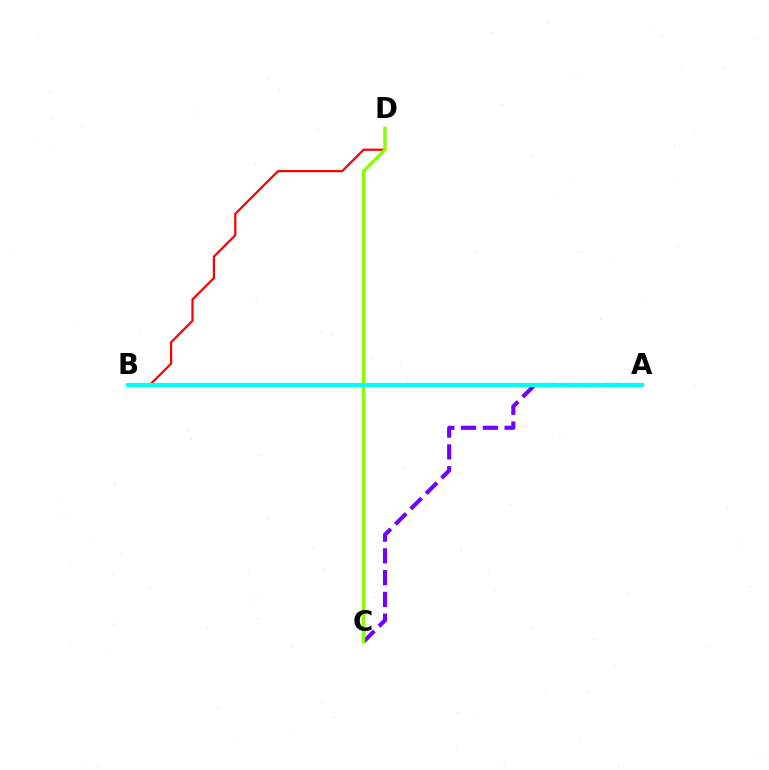{('B', 'D'): [{'color': '#ff0000', 'line_style': 'solid', 'thickness': 1.6}], ('A', 'C'): [{'color': '#7200ff', 'line_style': 'dashed', 'thickness': 2.96}], ('C', 'D'): [{'color': '#84ff00', 'line_style': 'solid', 'thickness': 2.33}], ('A', 'B'): [{'color': '#00fff6', 'line_style': 'solid', 'thickness': 2.99}]}